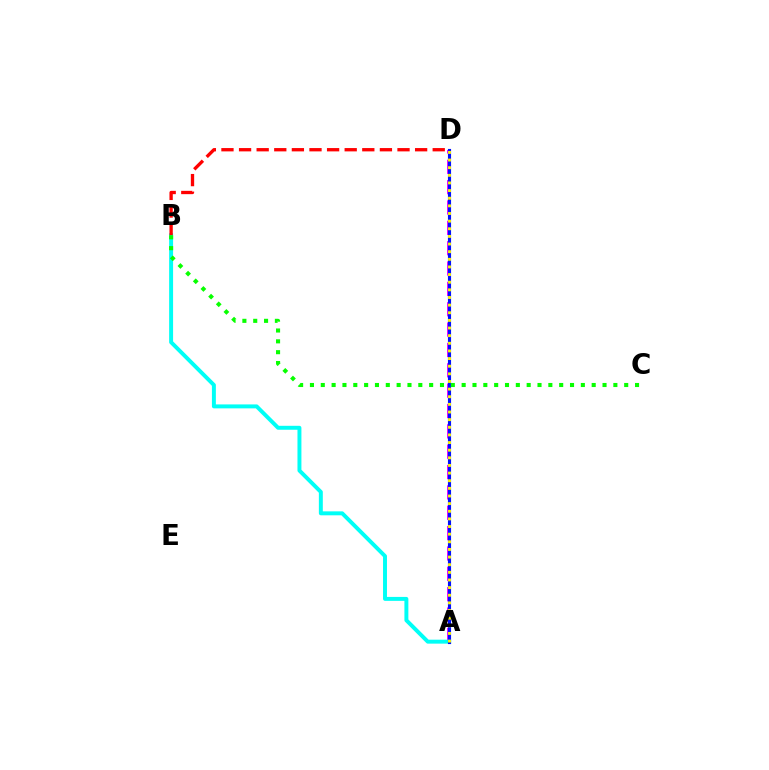{('A', 'D'): [{'color': '#ee00ff', 'line_style': 'dashed', 'thickness': 2.76}, {'color': '#0010ff', 'line_style': 'solid', 'thickness': 2.25}, {'color': '#fcf500', 'line_style': 'dotted', 'thickness': 2.07}], ('A', 'B'): [{'color': '#00fff6', 'line_style': 'solid', 'thickness': 2.84}], ('B', 'D'): [{'color': '#ff0000', 'line_style': 'dashed', 'thickness': 2.39}], ('B', 'C'): [{'color': '#08ff00', 'line_style': 'dotted', 'thickness': 2.94}]}